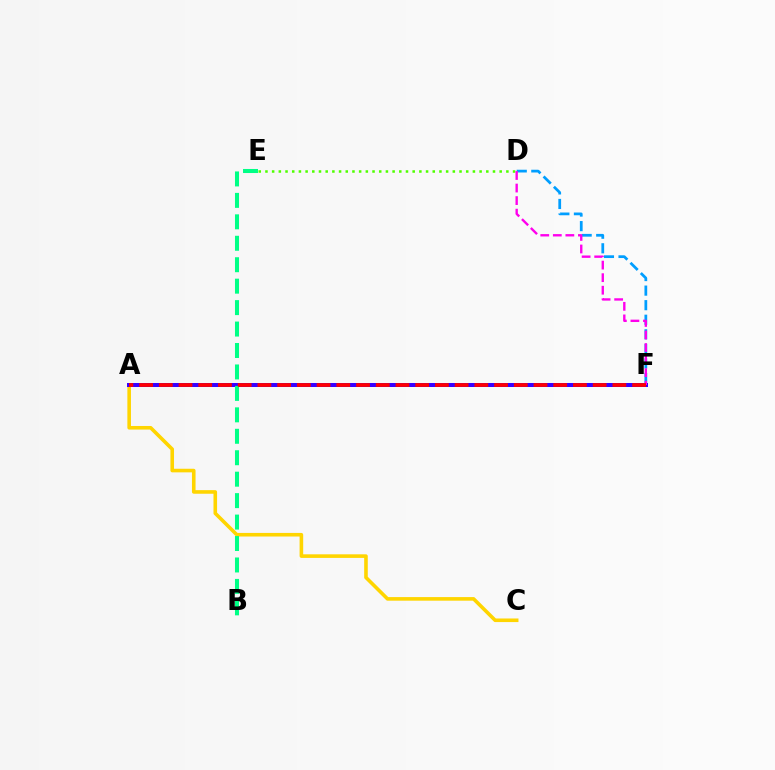{('D', 'F'): [{'color': '#009eff', 'line_style': 'dashed', 'thickness': 1.98}, {'color': '#ff00ed', 'line_style': 'dashed', 'thickness': 1.71}], ('A', 'C'): [{'color': '#ffd500', 'line_style': 'solid', 'thickness': 2.59}], ('D', 'E'): [{'color': '#4fff00', 'line_style': 'dotted', 'thickness': 1.82}], ('A', 'F'): [{'color': '#3700ff', 'line_style': 'solid', 'thickness': 2.88}, {'color': '#ff0000', 'line_style': 'dashed', 'thickness': 2.68}], ('B', 'E'): [{'color': '#00ff86', 'line_style': 'dashed', 'thickness': 2.91}]}